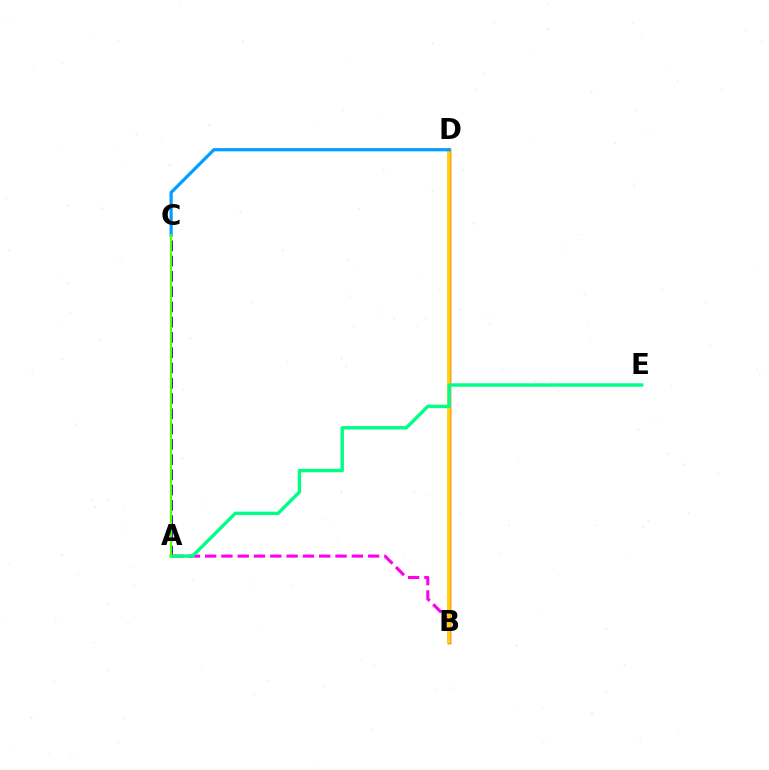{('A', 'B'): [{'color': '#ff00ed', 'line_style': 'dashed', 'thickness': 2.21}], ('B', 'D'): [{'color': '#ff0000', 'line_style': 'solid', 'thickness': 2.51}, {'color': '#ffd500', 'line_style': 'solid', 'thickness': 2.56}], ('A', 'C'): [{'color': '#3700ff', 'line_style': 'dashed', 'thickness': 2.07}, {'color': '#4fff00', 'line_style': 'solid', 'thickness': 1.54}], ('C', 'D'): [{'color': '#009eff', 'line_style': 'solid', 'thickness': 2.31}], ('A', 'E'): [{'color': '#00ff86', 'line_style': 'solid', 'thickness': 2.44}]}